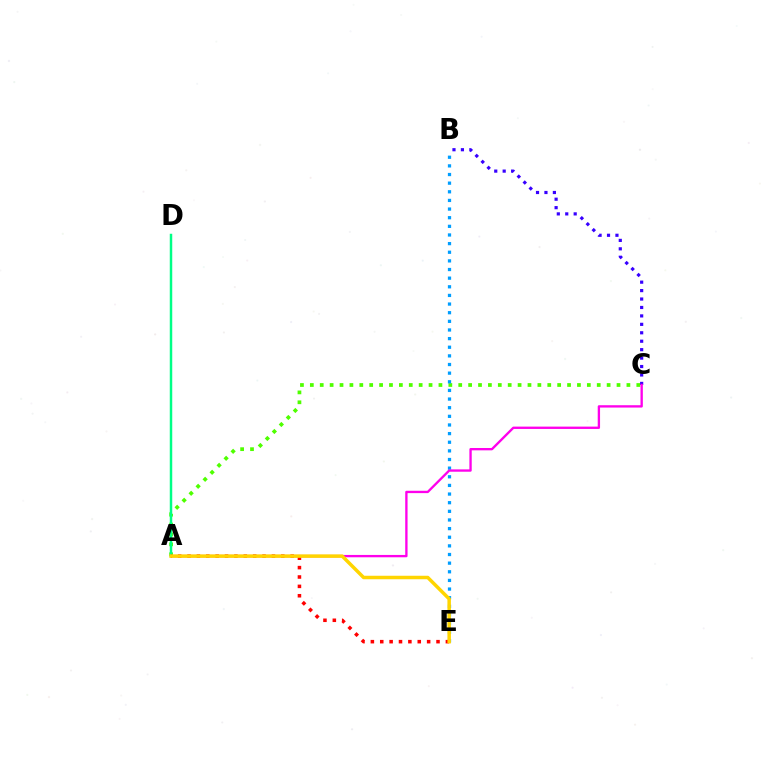{('A', 'C'): [{'color': '#4fff00', 'line_style': 'dotted', 'thickness': 2.69}, {'color': '#ff00ed', 'line_style': 'solid', 'thickness': 1.69}], ('B', 'C'): [{'color': '#3700ff', 'line_style': 'dotted', 'thickness': 2.29}], ('B', 'E'): [{'color': '#009eff', 'line_style': 'dotted', 'thickness': 2.35}], ('A', 'D'): [{'color': '#00ff86', 'line_style': 'solid', 'thickness': 1.78}], ('A', 'E'): [{'color': '#ff0000', 'line_style': 'dotted', 'thickness': 2.55}, {'color': '#ffd500', 'line_style': 'solid', 'thickness': 2.51}]}